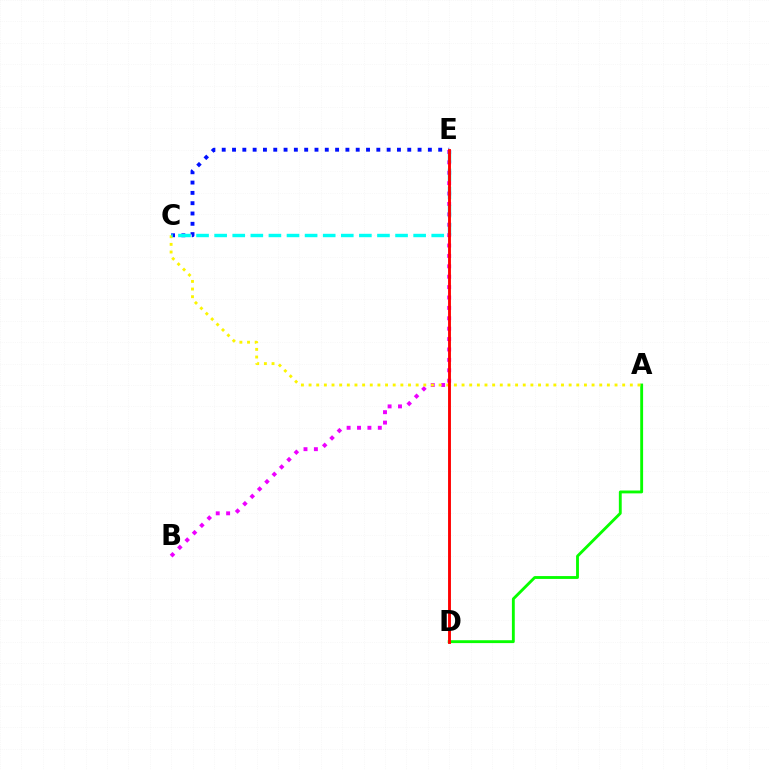{('B', 'E'): [{'color': '#ee00ff', 'line_style': 'dotted', 'thickness': 2.82}], ('C', 'E'): [{'color': '#0010ff', 'line_style': 'dotted', 'thickness': 2.8}, {'color': '#00fff6', 'line_style': 'dashed', 'thickness': 2.46}], ('A', 'D'): [{'color': '#08ff00', 'line_style': 'solid', 'thickness': 2.06}], ('A', 'C'): [{'color': '#fcf500', 'line_style': 'dotted', 'thickness': 2.08}], ('D', 'E'): [{'color': '#ff0000', 'line_style': 'solid', 'thickness': 2.08}]}